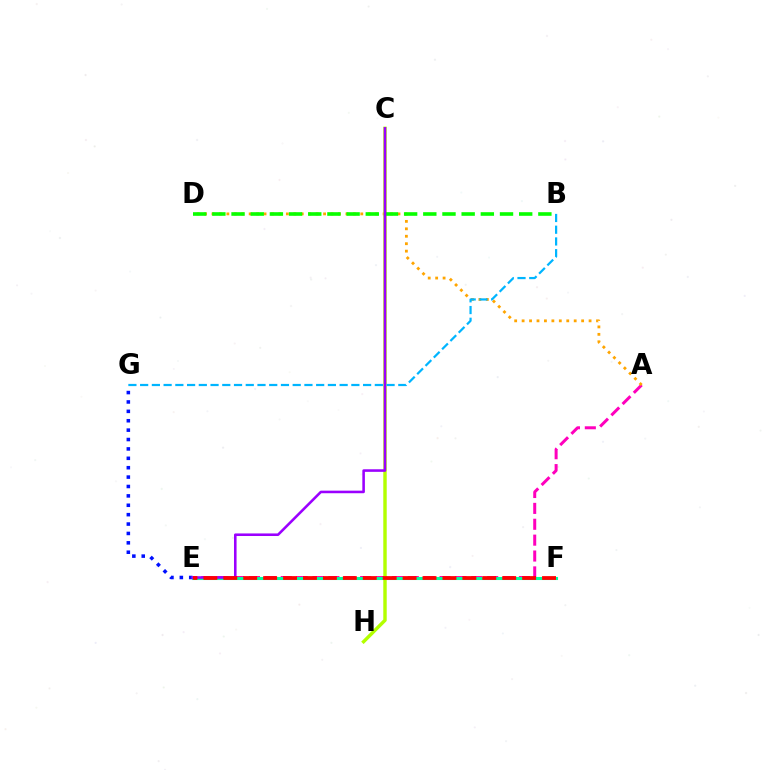{('A', 'E'): [{'color': '#ff00bd', 'line_style': 'dashed', 'thickness': 2.16}], ('A', 'D'): [{'color': '#ffa500', 'line_style': 'dotted', 'thickness': 2.02}], ('E', 'F'): [{'color': '#00ff9d', 'line_style': 'solid', 'thickness': 2.21}, {'color': '#ff0000', 'line_style': 'dashed', 'thickness': 2.71}], ('E', 'G'): [{'color': '#0010ff', 'line_style': 'dotted', 'thickness': 2.55}], ('C', 'H'): [{'color': '#b3ff00', 'line_style': 'solid', 'thickness': 2.47}], ('B', 'D'): [{'color': '#08ff00', 'line_style': 'dashed', 'thickness': 2.61}], ('C', 'E'): [{'color': '#9b00ff', 'line_style': 'solid', 'thickness': 1.85}], ('B', 'G'): [{'color': '#00b5ff', 'line_style': 'dashed', 'thickness': 1.59}]}